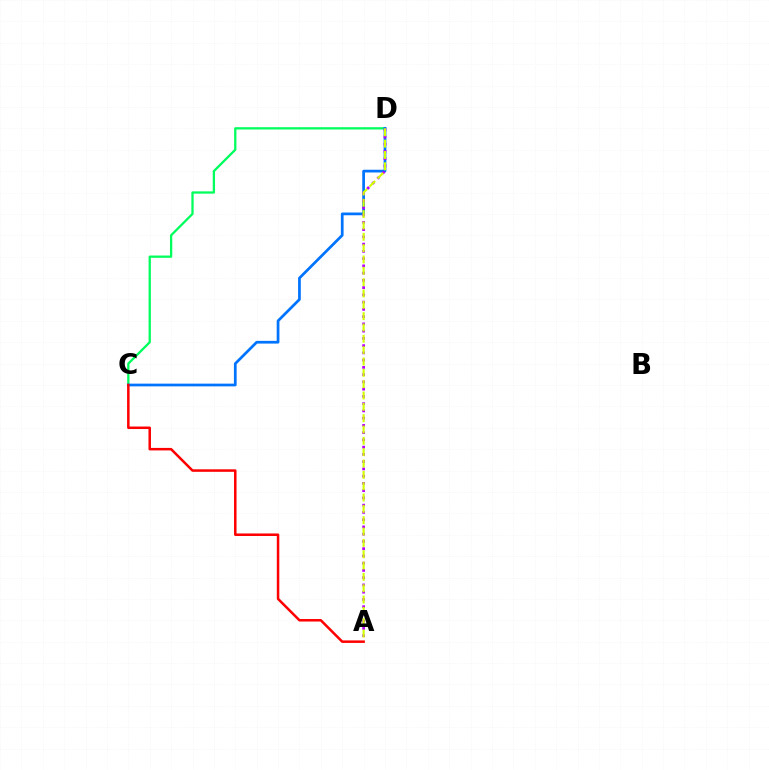{('C', 'D'): [{'color': '#00ff5c', 'line_style': 'solid', 'thickness': 1.65}, {'color': '#0074ff', 'line_style': 'solid', 'thickness': 1.96}], ('A', 'D'): [{'color': '#b900ff', 'line_style': 'dotted', 'thickness': 1.97}, {'color': '#d1ff00', 'line_style': 'dashed', 'thickness': 1.54}], ('A', 'C'): [{'color': '#ff0000', 'line_style': 'solid', 'thickness': 1.81}]}